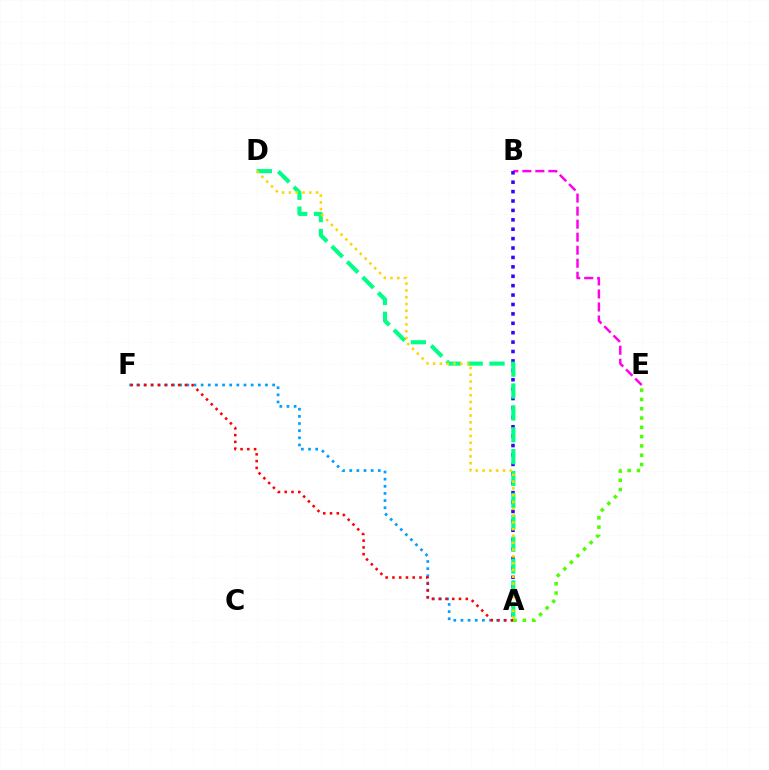{('B', 'E'): [{'color': '#ff00ed', 'line_style': 'dashed', 'thickness': 1.77}], ('A', 'B'): [{'color': '#3700ff', 'line_style': 'dotted', 'thickness': 2.56}], ('A', 'D'): [{'color': '#00ff86', 'line_style': 'dashed', 'thickness': 2.97}, {'color': '#ffd500', 'line_style': 'dotted', 'thickness': 1.85}], ('A', 'F'): [{'color': '#009eff', 'line_style': 'dotted', 'thickness': 1.94}, {'color': '#ff0000', 'line_style': 'dotted', 'thickness': 1.84}], ('A', 'E'): [{'color': '#4fff00', 'line_style': 'dotted', 'thickness': 2.52}]}